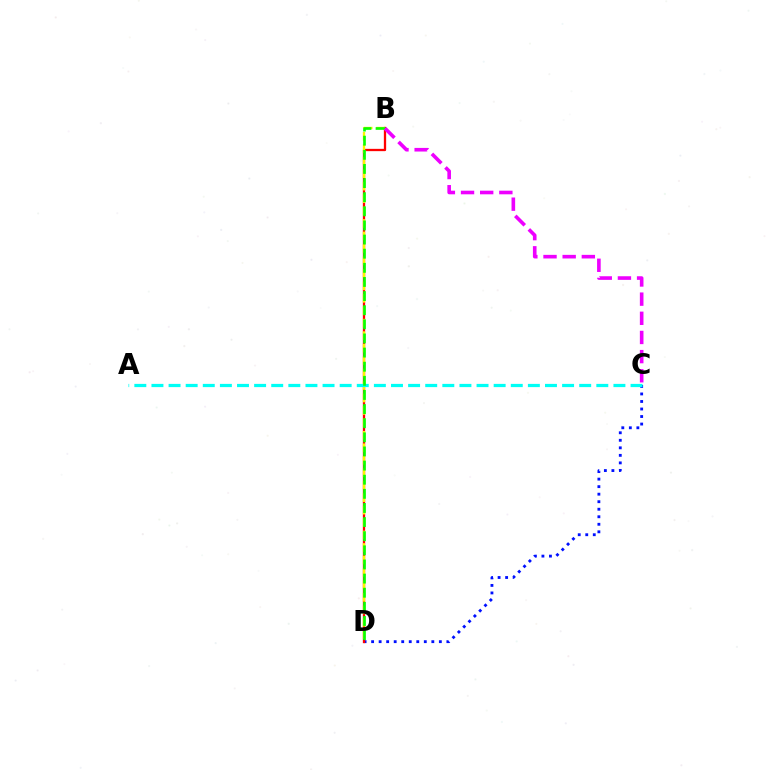{('C', 'D'): [{'color': '#0010ff', 'line_style': 'dotted', 'thickness': 2.05}], ('B', 'D'): [{'color': '#ff0000', 'line_style': 'solid', 'thickness': 1.65}, {'color': '#fcf500', 'line_style': 'dashed', 'thickness': 1.69}, {'color': '#08ff00', 'line_style': 'dashed', 'thickness': 1.92}], ('A', 'C'): [{'color': '#00fff6', 'line_style': 'dashed', 'thickness': 2.32}], ('B', 'C'): [{'color': '#ee00ff', 'line_style': 'dashed', 'thickness': 2.6}]}